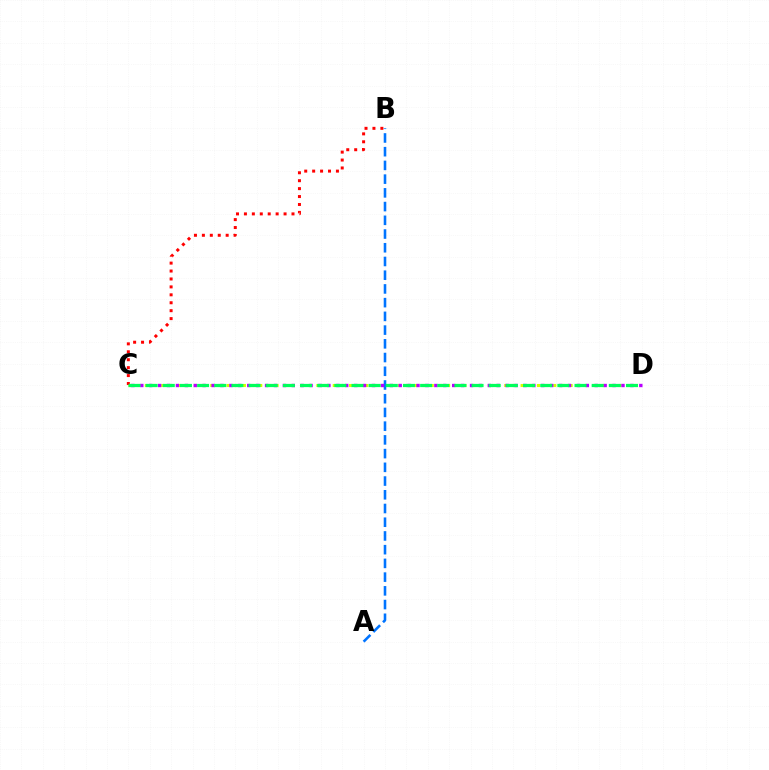{('C', 'D'): [{'color': '#d1ff00', 'line_style': 'dotted', 'thickness': 2.22}, {'color': '#b900ff', 'line_style': 'dotted', 'thickness': 2.42}, {'color': '#00ff5c', 'line_style': 'dashed', 'thickness': 2.33}], ('B', 'C'): [{'color': '#ff0000', 'line_style': 'dotted', 'thickness': 2.15}], ('A', 'B'): [{'color': '#0074ff', 'line_style': 'dashed', 'thickness': 1.86}]}